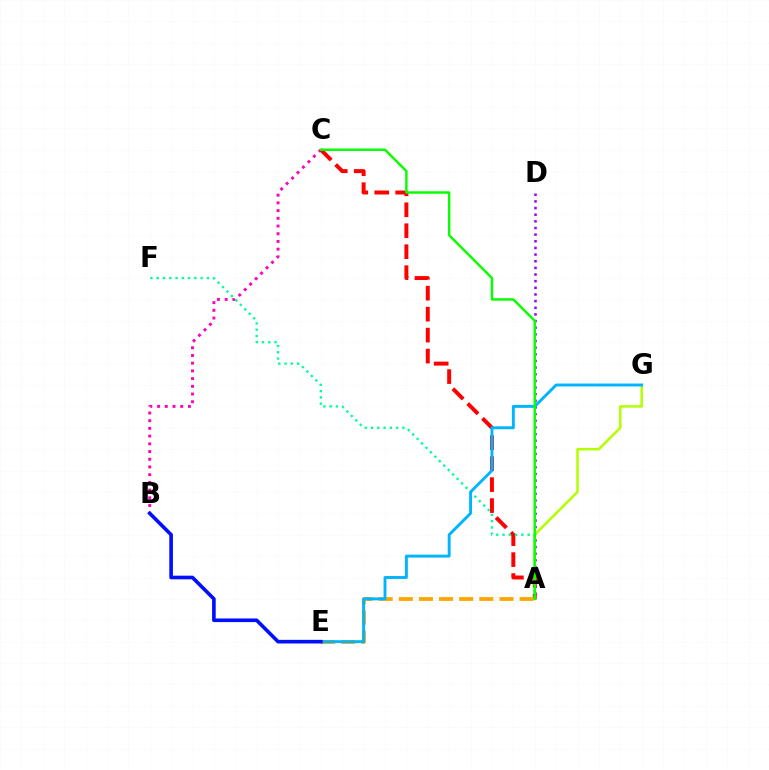{('A', 'D'): [{'color': '#9b00ff', 'line_style': 'dotted', 'thickness': 1.81}], ('A', 'G'): [{'color': '#b3ff00', 'line_style': 'solid', 'thickness': 1.81}], ('B', 'C'): [{'color': '#ff00bd', 'line_style': 'dotted', 'thickness': 2.1}], ('A', 'C'): [{'color': '#ff0000', 'line_style': 'dashed', 'thickness': 2.85}, {'color': '#08ff00', 'line_style': 'solid', 'thickness': 1.77}], ('A', 'E'): [{'color': '#ffa500', 'line_style': 'dashed', 'thickness': 2.73}], ('A', 'F'): [{'color': '#00ff9d', 'line_style': 'dotted', 'thickness': 1.71}], ('E', 'G'): [{'color': '#00b5ff', 'line_style': 'solid', 'thickness': 2.09}], ('B', 'E'): [{'color': '#0010ff', 'line_style': 'solid', 'thickness': 2.62}]}